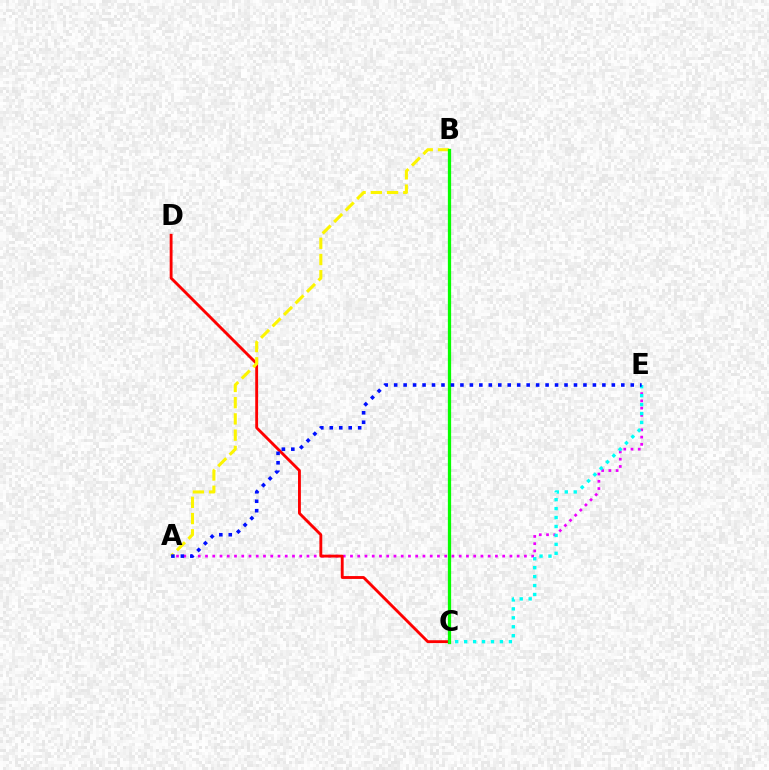{('A', 'E'): [{'color': '#ee00ff', 'line_style': 'dotted', 'thickness': 1.97}, {'color': '#0010ff', 'line_style': 'dotted', 'thickness': 2.57}], ('C', 'D'): [{'color': '#ff0000', 'line_style': 'solid', 'thickness': 2.06}], ('A', 'B'): [{'color': '#fcf500', 'line_style': 'dashed', 'thickness': 2.21}], ('B', 'C'): [{'color': '#08ff00', 'line_style': 'solid', 'thickness': 2.34}], ('C', 'E'): [{'color': '#00fff6', 'line_style': 'dotted', 'thickness': 2.43}]}